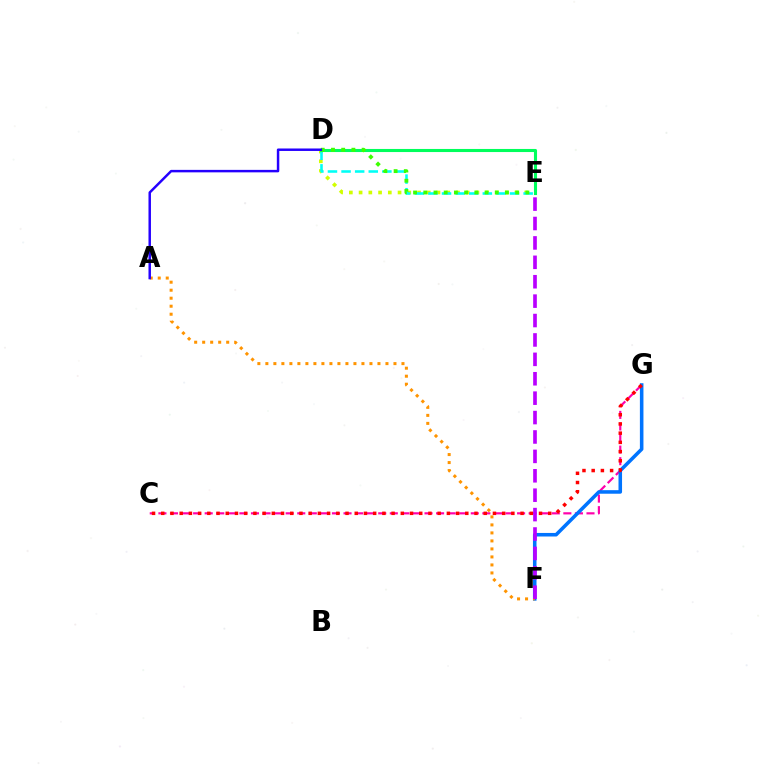{('D', 'E'): [{'color': '#d1ff00', 'line_style': 'dotted', 'thickness': 2.65}, {'color': '#00fff6', 'line_style': 'dashed', 'thickness': 1.85}, {'color': '#00ff5c', 'line_style': 'solid', 'thickness': 2.22}, {'color': '#3dff00', 'line_style': 'dotted', 'thickness': 2.77}], ('C', 'G'): [{'color': '#ff00ac', 'line_style': 'dashed', 'thickness': 1.57}, {'color': '#ff0000', 'line_style': 'dotted', 'thickness': 2.5}], ('F', 'G'): [{'color': '#0074ff', 'line_style': 'solid', 'thickness': 2.56}], ('A', 'F'): [{'color': '#ff9400', 'line_style': 'dotted', 'thickness': 2.18}], ('E', 'F'): [{'color': '#b900ff', 'line_style': 'dashed', 'thickness': 2.64}], ('A', 'D'): [{'color': '#2500ff', 'line_style': 'solid', 'thickness': 1.78}]}